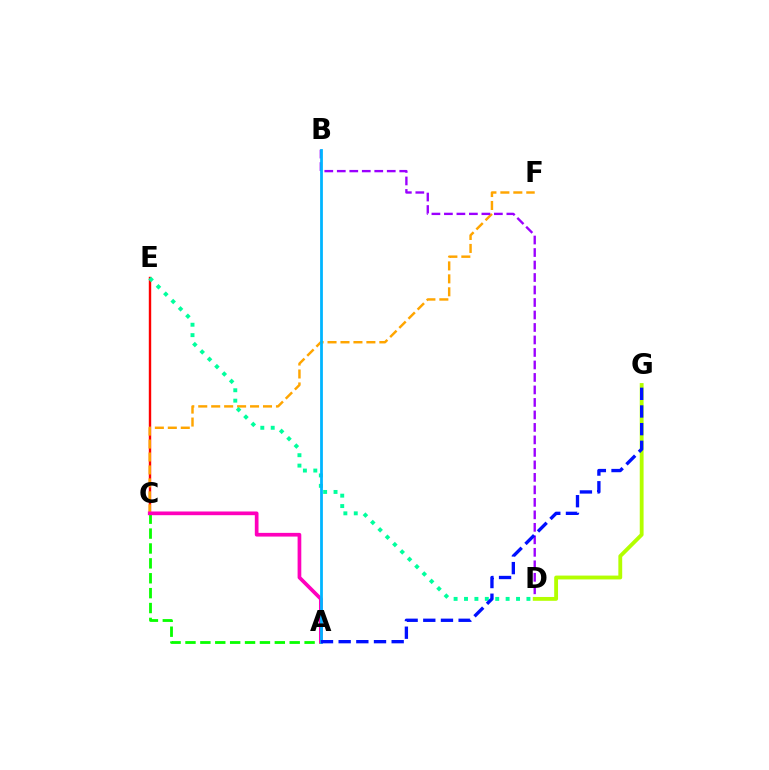{('C', 'E'): [{'color': '#ff0000', 'line_style': 'solid', 'thickness': 1.73}], ('C', 'F'): [{'color': '#ffa500', 'line_style': 'dashed', 'thickness': 1.76}], ('B', 'D'): [{'color': '#9b00ff', 'line_style': 'dashed', 'thickness': 1.7}], ('D', 'E'): [{'color': '#00ff9d', 'line_style': 'dotted', 'thickness': 2.83}], ('A', 'C'): [{'color': '#08ff00', 'line_style': 'dashed', 'thickness': 2.02}, {'color': '#ff00bd', 'line_style': 'solid', 'thickness': 2.66}], ('D', 'G'): [{'color': '#b3ff00', 'line_style': 'solid', 'thickness': 2.77}], ('A', 'B'): [{'color': '#00b5ff', 'line_style': 'solid', 'thickness': 2.0}], ('A', 'G'): [{'color': '#0010ff', 'line_style': 'dashed', 'thickness': 2.4}]}